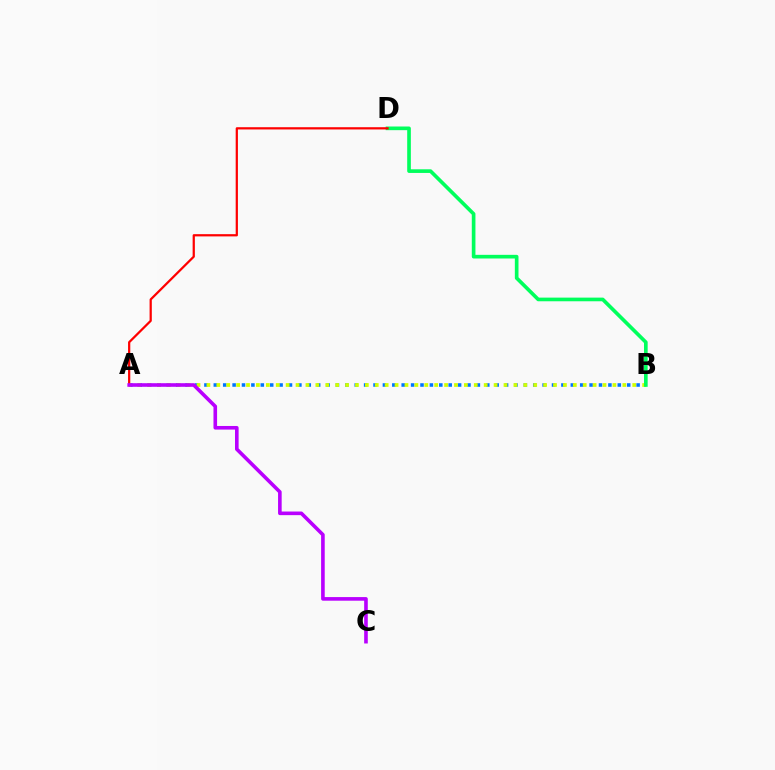{('A', 'B'): [{'color': '#0074ff', 'line_style': 'dotted', 'thickness': 2.55}, {'color': '#d1ff00', 'line_style': 'dotted', 'thickness': 2.69}], ('B', 'D'): [{'color': '#00ff5c', 'line_style': 'solid', 'thickness': 2.63}], ('A', 'D'): [{'color': '#ff0000', 'line_style': 'solid', 'thickness': 1.61}], ('A', 'C'): [{'color': '#b900ff', 'line_style': 'solid', 'thickness': 2.6}]}